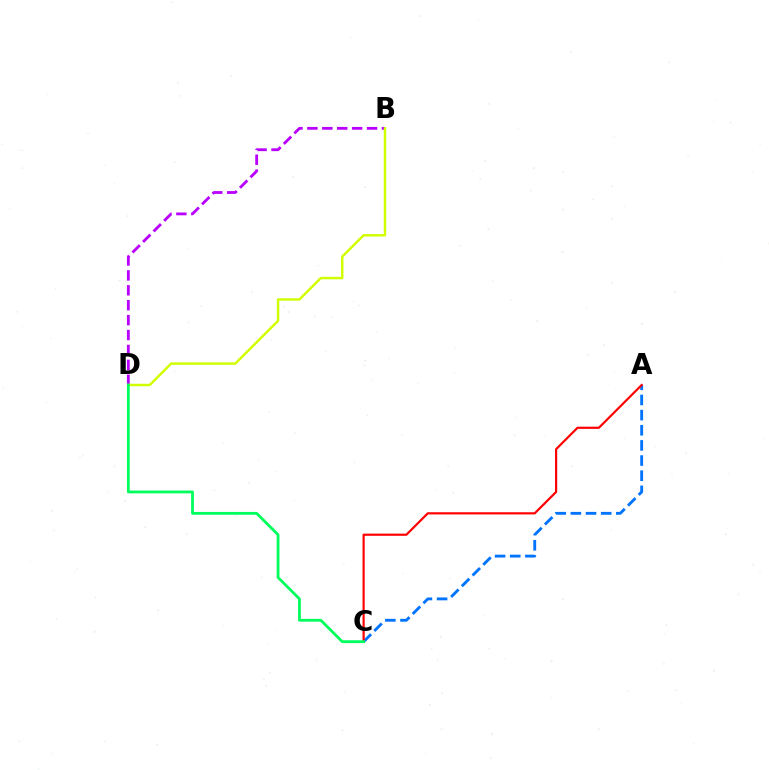{('B', 'D'): [{'color': '#b900ff', 'line_style': 'dashed', 'thickness': 2.03}, {'color': '#d1ff00', 'line_style': 'solid', 'thickness': 1.76}], ('A', 'C'): [{'color': '#0074ff', 'line_style': 'dashed', 'thickness': 2.06}, {'color': '#ff0000', 'line_style': 'solid', 'thickness': 1.57}], ('C', 'D'): [{'color': '#00ff5c', 'line_style': 'solid', 'thickness': 2.01}]}